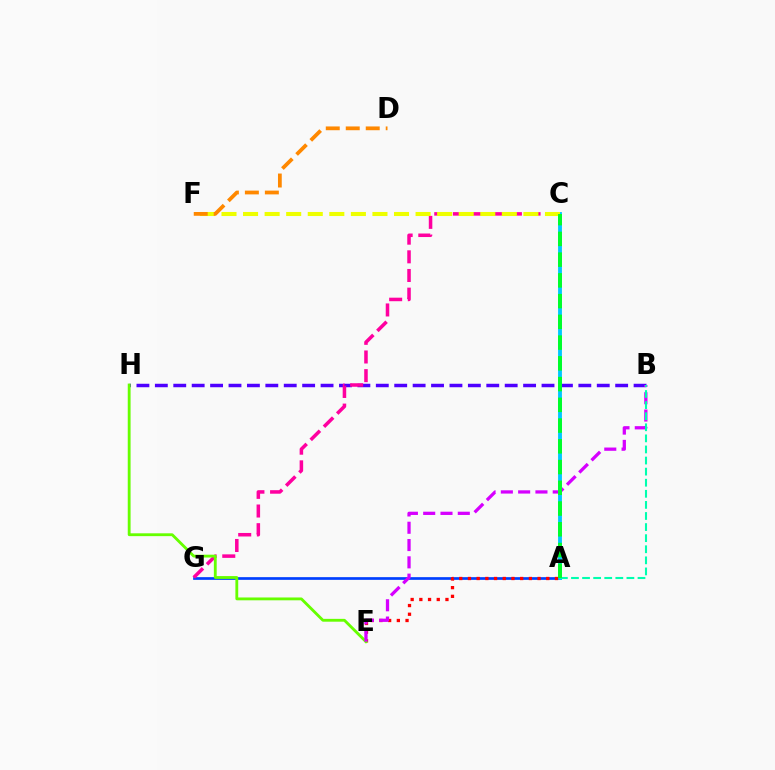{('A', 'G'): [{'color': '#003fff', 'line_style': 'solid', 'thickness': 1.94}], ('B', 'H'): [{'color': '#4f00ff', 'line_style': 'dashed', 'thickness': 2.5}], ('A', 'C'): [{'color': '#00c7ff', 'line_style': 'solid', 'thickness': 2.77}, {'color': '#00ff27', 'line_style': 'dashed', 'thickness': 2.82}], ('A', 'E'): [{'color': '#ff0000', 'line_style': 'dotted', 'thickness': 2.36}], ('C', 'G'): [{'color': '#ff00a0', 'line_style': 'dashed', 'thickness': 2.54}], ('E', 'H'): [{'color': '#66ff00', 'line_style': 'solid', 'thickness': 2.04}], ('C', 'F'): [{'color': '#eeff00', 'line_style': 'dashed', 'thickness': 2.93}], ('B', 'E'): [{'color': '#d600ff', 'line_style': 'dashed', 'thickness': 2.35}], ('A', 'B'): [{'color': '#00ffaf', 'line_style': 'dashed', 'thickness': 1.51}], ('D', 'F'): [{'color': '#ff8800', 'line_style': 'dashed', 'thickness': 2.72}]}